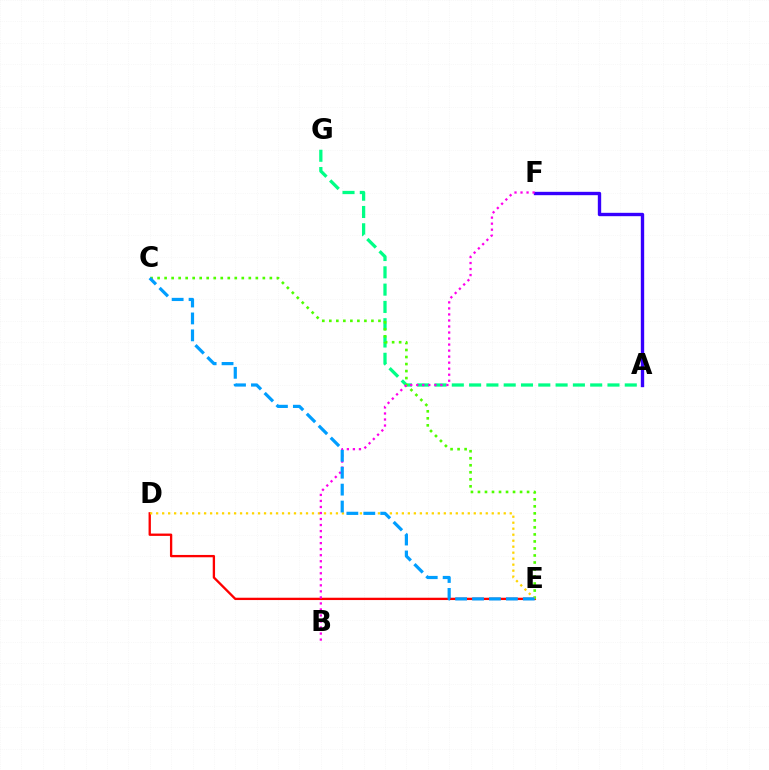{('D', 'E'): [{'color': '#ff0000', 'line_style': 'solid', 'thickness': 1.68}, {'color': '#ffd500', 'line_style': 'dotted', 'thickness': 1.63}], ('A', 'G'): [{'color': '#00ff86', 'line_style': 'dashed', 'thickness': 2.35}], ('C', 'E'): [{'color': '#4fff00', 'line_style': 'dotted', 'thickness': 1.91}, {'color': '#009eff', 'line_style': 'dashed', 'thickness': 2.3}], ('A', 'F'): [{'color': '#3700ff', 'line_style': 'solid', 'thickness': 2.42}], ('B', 'F'): [{'color': '#ff00ed', 'line_style': 'dotted', 'thickness': 1.64}]}